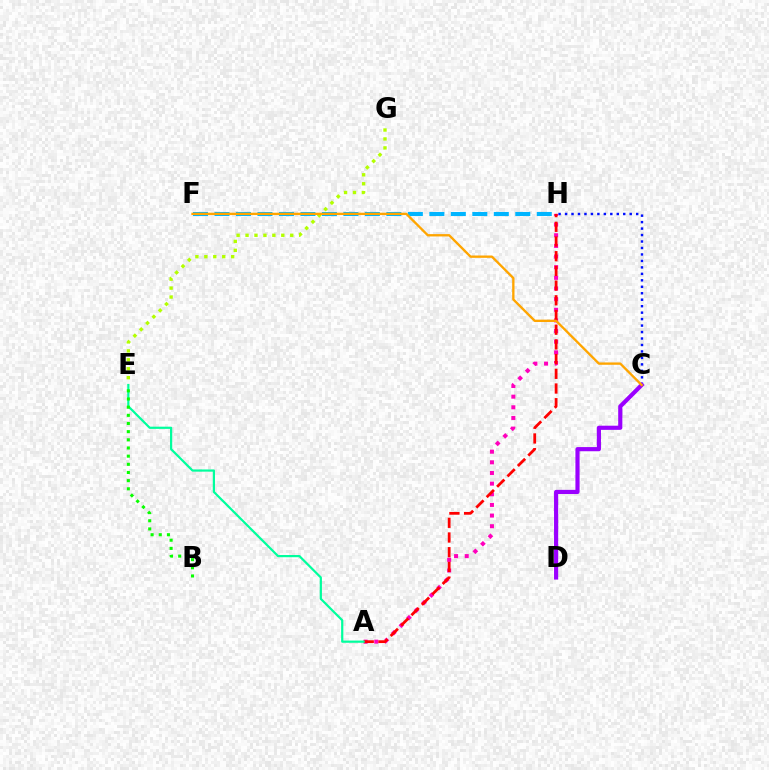{('A', 'H'): [{'color': '#ff00bd', 'line_style': 'dotted', 'thickness': 2.89}, {'color': '#ff0000', 'line_style': 'dashed', 'thickness': 2.0}], ('F', 'H'): [{'color': '#00b5ff', 'line_style': 'dashed', 'thickness': 2.92}], ('E', 'G'): [{'color': '#b3ff00', 'line_style': 'dotted', 'thickness': 2.43}], ('C', 'H'): [{'color': '#0010ff', 'line_style': 'dotted', 'thickness': 1.76}], ('C', 'D'): [{'color': '#9b00ff', 'line_style': 'solid', 'thickness': 2.99}], ('A', 'E'): [{'color': '#00ff9d', 'line_style': 'solid', 'thickness': 1.59}], ('B', 'E'): [{'color': '#08ff00', 'line_style': 'dotted', 'thickness': 2.22}], ('C', 'F'): [{'color': '#ffa500', 'line_style': 'solid', 'thickness': 1.68}]}